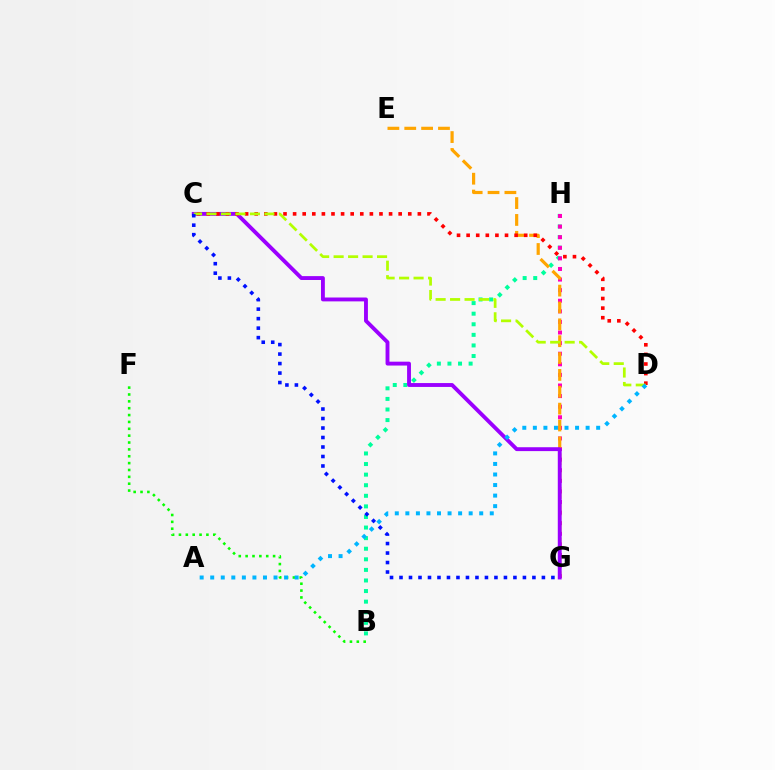{('B', 'H'): [{'color': '#00ff9d', 'line_style': 'dotted', 'thickness': 2.88}], ('G', 'H'): [{'color': '#ff00bd', 'line_style': 'dotted', 'thickness': 2.88}], ('E', 'G'): [{'color': '#ffa500', 'line_style': 'dashed', 'thickness': 2.29}], ('C', 'G'): [{'color': '#9b00ff', 'line_style': 'solid', 'thickness': 2.79}, {'color': '#0010ff', 'line_style': 'dotted', 'thickness': 2.58}], ('C', 'D'): [{'color': '#ff0000', 'line_style': 'dotted', 'thickness': 2.61}, {'color': '#b3ff00', 'line_style': 'dashed', 'thickness': 1.97}], ('B', 'F'): [{'color': '#08ff00', 'line_style': 'dotted', 'thickness': 1.86}], ('A', 'D'): [{'color': '#00b5ff', 'line_style': 'dotted', 'thickness': 2.87}]}